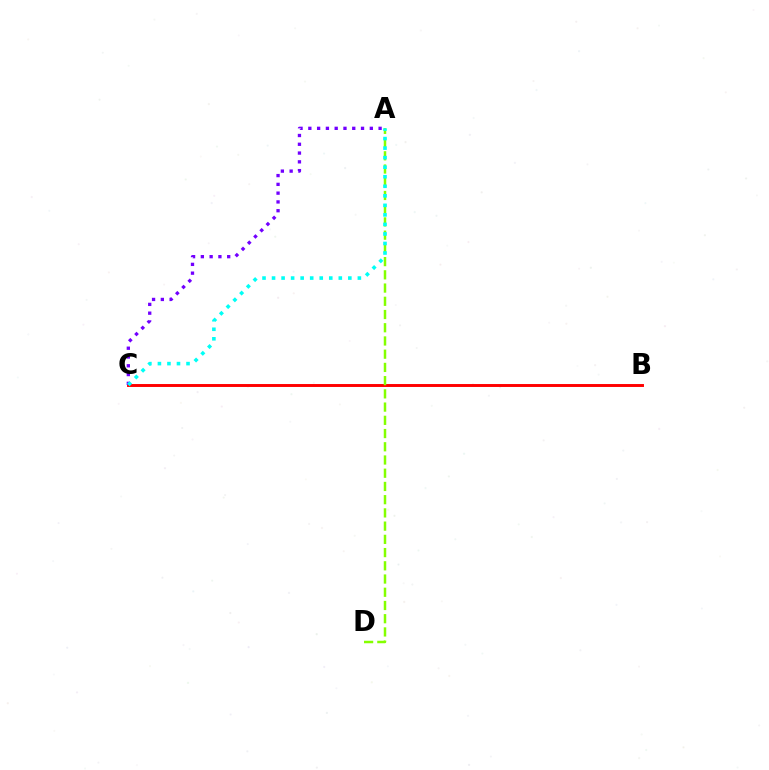{('B', 'C'): [{'color': '#ff0000', 'line_style': 'solid', 'thickness': 2.11}], ('A', 'D'): [{'color': '#84ff00', 'line_style': 'dashed', 'thickness': 1.8}], ('A', 'C'): [{'color': '#7200ff', 'line_style': 'dotted', 'thickness': 2.39}, {'color': '#00fff6', 'line_style': 'dotted', 'thickness': 2.59}]}